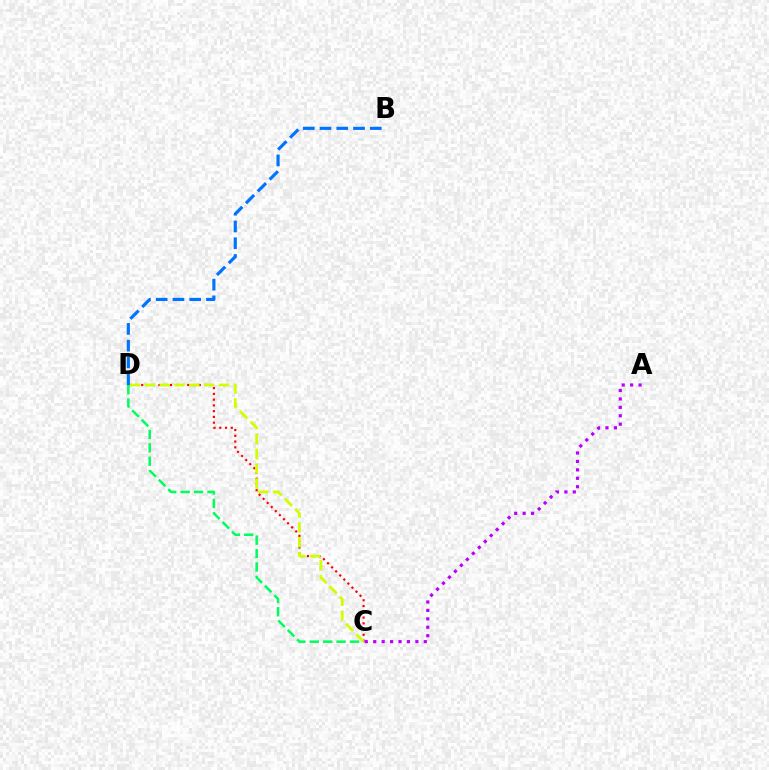{('C', 'D'): [{'color': '#ff0000', 'line_style': 'dotted', 'thickness': 1.56}, {'color': '#d1ff00', 'line_style': 'dashed', 'thickness': 2.01}, {'color': '#00ff5c', 'line_style': 'dashed', 'thickness': 1.82}], ('A', 'C'): [{'color': '#b900ff', 'line_style': 'dotted', 'thickness': 2.29}], ('B', 'D'): [{'color': '#0074ff', 'line_style': 'dashed', 'thickness': 2.28}]}